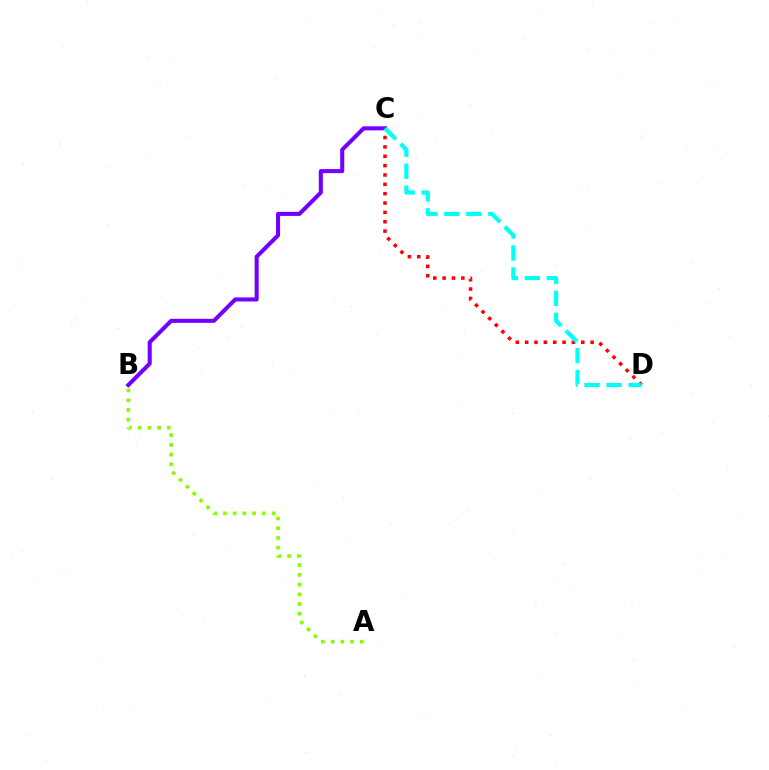{('B', 'C'): [{'color': '#7200ff', 'line_style': 'solid', 'thickness': 2.92}], ('C', 'D'): [{'color': '#ff0000', 'line_style': 'dotted', 'thickness': 2.54}, {'color': '#00fff6', 'line_style': 'dashed', 'thickness': 2.99}], ('A', 'B'): [{'color': '#84ff00', 'line_style': 'dotted', 'thickness': 2.64}]}